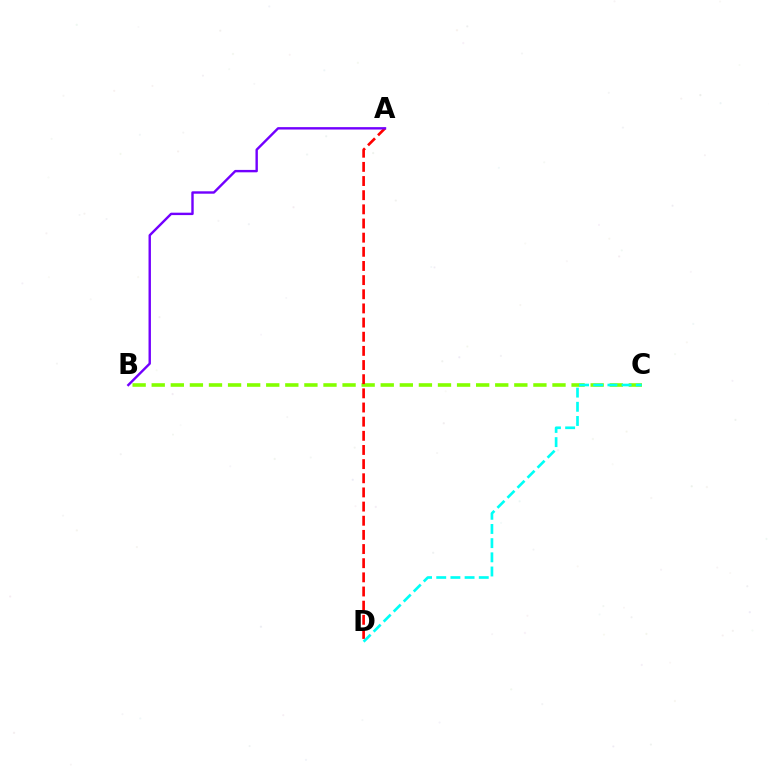{('B', 'C'): [{'color': '#84ff00', 'line_style': 'dashed', 'thickness': 2.59}], ('A', 'D'): [{'color': '#ff0000', 'line_style': 'dashed', 'thickness': 1.92}], ('C', 'D'): [{'color': '#00fff6', 'line_style': 'dashed', 'thickness': 1.93}], ('A', 'B'): [{'color': '#7200ff', 'line_style': 'solid', 'thickness': 1.73}]}